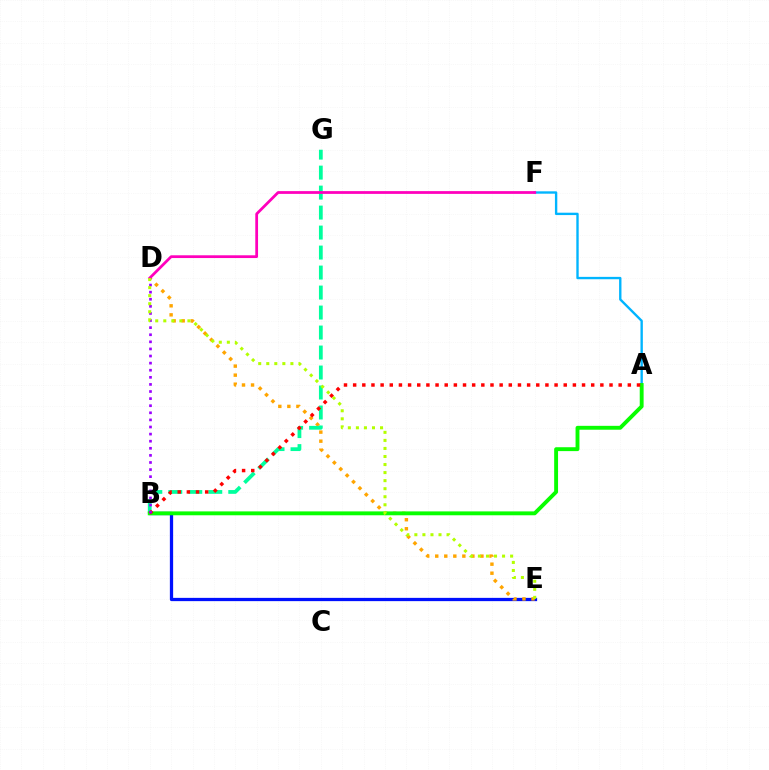{('B', 'E'): [{'color': '#0010ff', 'line_style': 'solid', 'thickness': 2.35}], ('D', 'E'): [{'color': '#ffa500', 'line_style': 'dotted', 'thickness': 2.46}, {'color': '#b3ff00', 'line_style': 'dotted', 'thickness': 2.19}], ('A', 'F'): [{'color': '#00b5ff', 'line_style': 'solid', 'thickness': 1.71}], ('B', 'G'): [{'color': '#00ff9d', 'line_style': 'dashed', 'thickness': 2.72}], ('A', 'B'): [{'color': '#08ff00', 'line_style': 'solid', 'thickness': 2.8}, {'color': '#ff0000', 'line_style': 'dotted', 'thickness': 2.49}], ('D', 'F'): [{'color': '#ff00bd', 'line_style': 'solid', 'thickness': 1.99}], ('B', 'D'): [{'color': '#9b00ff', 'line_style': 'dotted', 'thickness': 1.93}]}